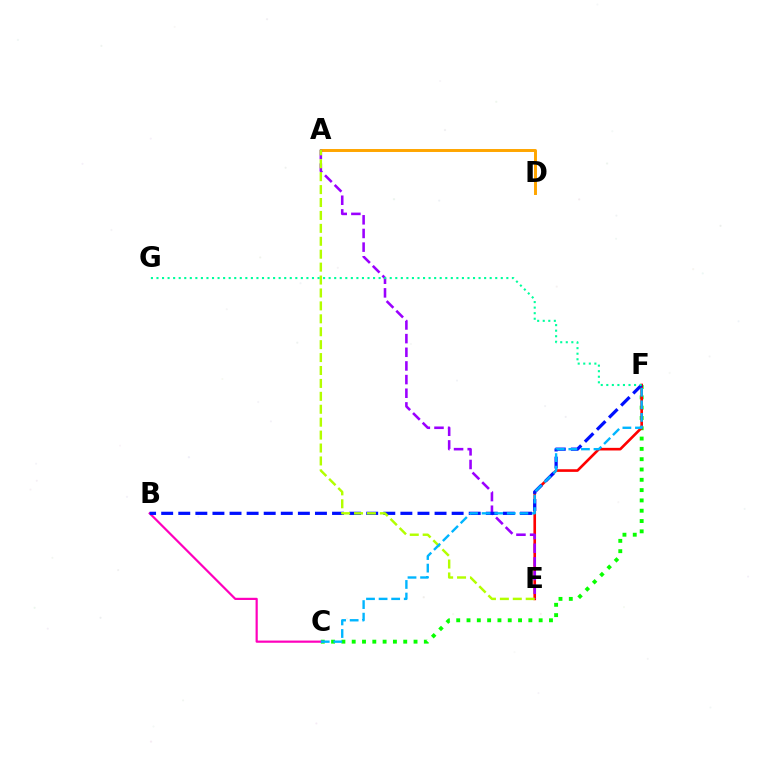{('C', 'F'): [{'color': '#08ff00', 'line_style': 'dotted', 'thickness': 2.8}, {'color': '#00b5ff', 'line_style': 'dashed', 'thickness': 1.71}], ('A', 'D'): [{'color': '#ffa500', 'line_style': 'solid', 'thickness': 2.13}], ('E', 'F'): [{'color': '#ff0000', 'line_style': 'solid', 'thickness': 1.89}], ('A', 'E'): [{'color': '#9b00ff', 'line_style': 'dashed', 'thickness': 1.85}, {'color': '#b3ff00', 'line_style': 'dashed', 'thickness': 1.76}], ('B', 'C'): [{'color': '#ff00bd', 'line_style': 'solid', 'thickness': 1.58}], ('B', 'F'): [{'color': '#0010ff', 'line_style': 'dashed', 'thickness': 2.32}], ('F', 'G'): [{'color': '#00ff9d', 'line_style': 'dotted', 'thickness': 1.51}]}